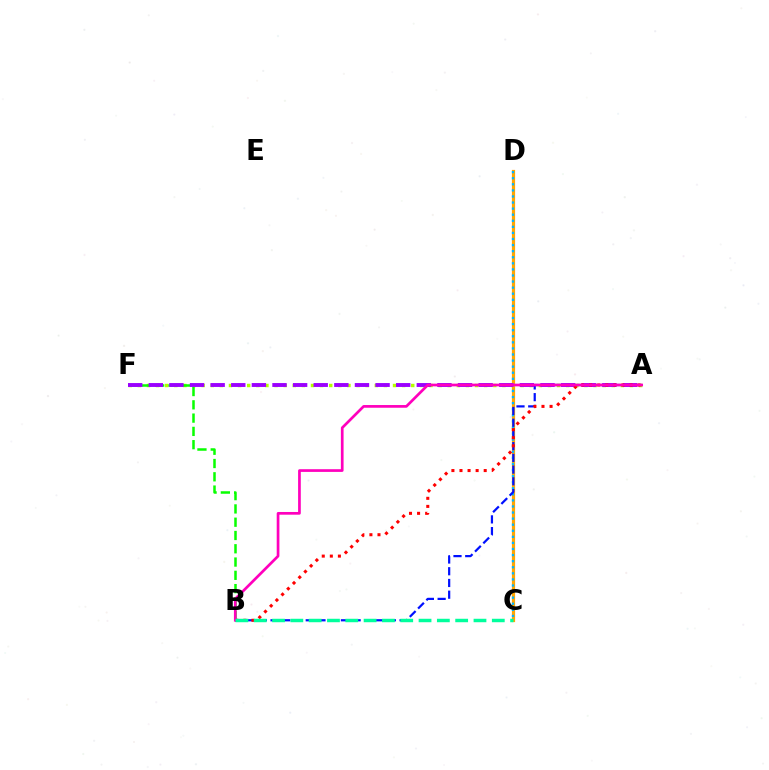{('C', 'D'): [{'color': '#ffa500', 'line_style': 'solid', 'thickness': 2.31}, {'color': '#00b5ff', 'line_style': 'dotted', 'thickness': 1.65}], ('A', 'F'): [{'color': '#b3ff00', 'line_style': 'dotted', 'thickness': 2.48}, {'color': '#9b00ff', 'line_style': 'dashed', 'thickness': 2.8}], ('A', 'B'): [{'color': '#0010ff', 'line_style': 'dashed', 'thickness': 1.59}, {'color': '#ff0000', 'line_style': 'dotted', 'thickness': 2.19}, {'color': '#ff00bd', 'line_style': 'solid', 'thickness': 1.95}], ('B', 'F'): [{'color': '#08ff00', 'line_style': 'dashed', 'thickness': 1.8}], ('B', 'C'): [{'color': '#00ff9d', 'line_style': 'dashed', 'thickness': 2.49}]}